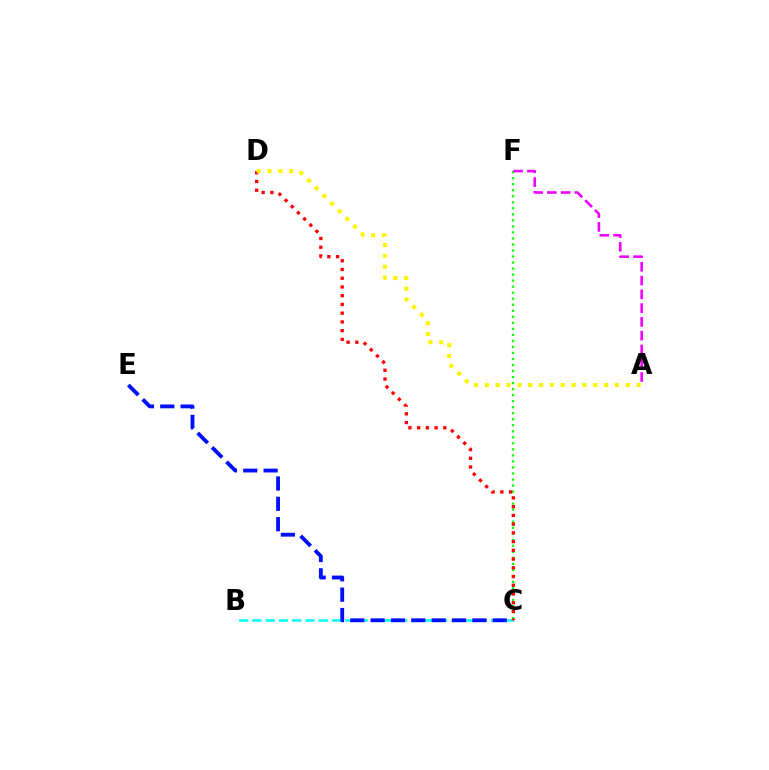{('B', 'C'): [{'color': '#00fff6', 'line_style': 'dashed', 'thickness': 1.8}], ('C', 'F'): [{'color': '#08ff00', 'line_style': 'dotted', 'thickness': 1.64}], ('C', 'E'): [{'color': '#0010ff', 'line_style': 'dashed', 'thickness': 2.76}], ('C', 'D'): [{'color': '#ff0000', 'line_style': 'dotted', 'thickness': 2.37}], ('A', 'D'): [{'color': '#fcf500', 'line_style': 'dotted', 'thickness': 2.95}], ('A', 'F'): [{'color': '#ee00ff', 'line_style': 'dashed', 'thickness': 1.87}]}